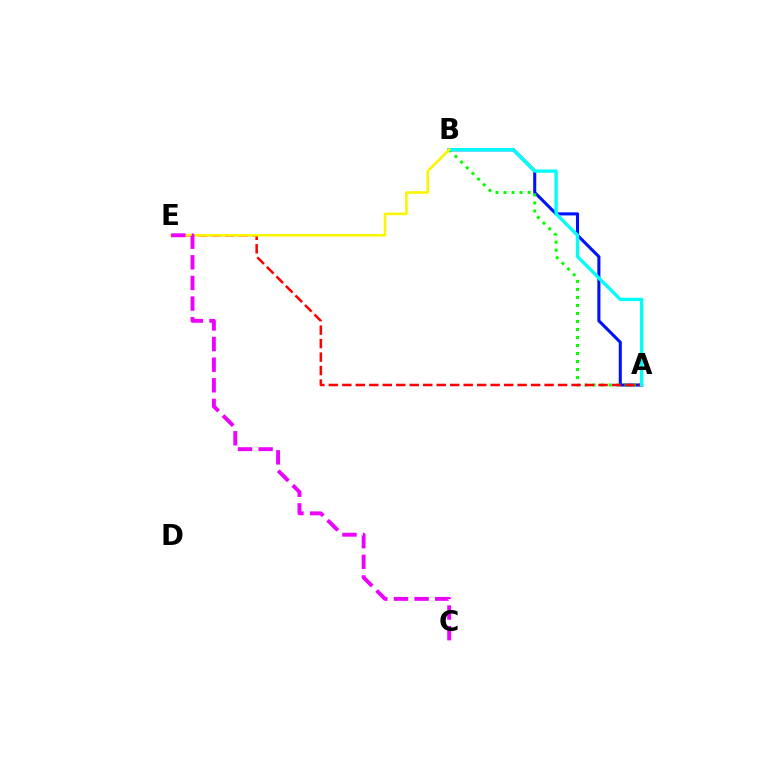{('A', 'B'): [{'color': '#0010ff', 'line_style': 'solid', 'thickness': 2.22}, {'color': '#08ff00', 'line_style': 'dotted', 'thickness': 2.18}, {'color': '#00fff6', 'line_style': 'solid', 'thickness': 2.41}], ('A', 'E'): [{'color': '#ff0000', 'line_style': 'dashed', 'thickness': 1.83}], ('B', 'E'): [{'color': '#fcf500', 'line_style': 'solid', 'thickness': 1.86}], ('C', 'E'): [{'color': '#ee00ff', 'line_style': 'dashed', 'thickness': 2.8}]}